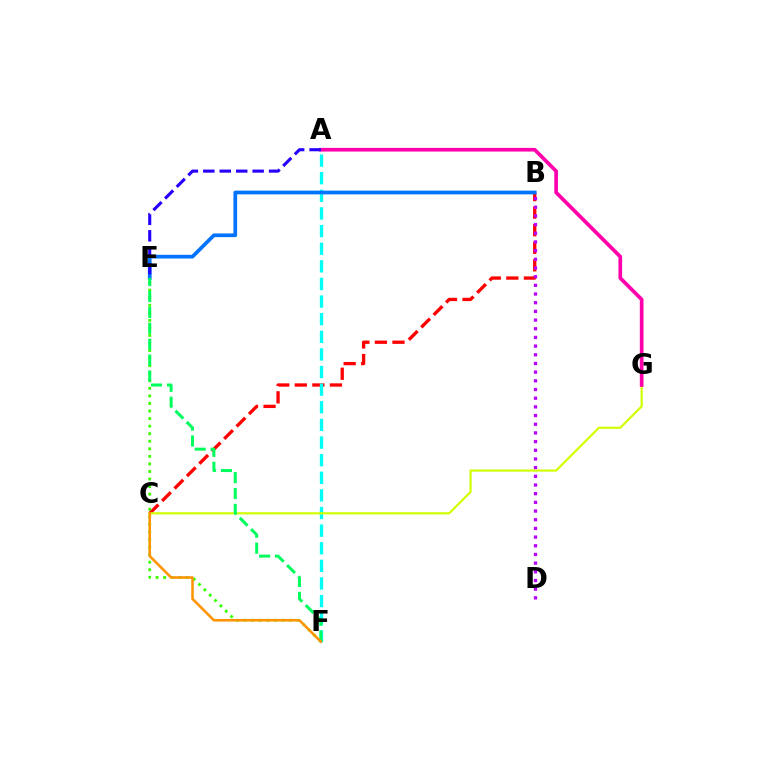{('B', 'C'): [{'color': '#ff0000', 'line_style': 'dashed', 'thickness': 2.38}], ('E', 'F'): [{'color': '#3dff00', 'line_style': 'dotted', 'thickness': 2.05}, {'color': '#00ff5c', 'line_style': 'dashed', 'thickness': 2.16}], ('B', 'D'): [{'color': '#b900ff', 'line_style': 'dotted', 'thickness': 2.36}], ('A', 'F'): [{'color': '#00fff6', 'line_style': 'dashed', 'thickness': 2.39}], ('C', 'G'): [{'color': '#d1ff00', 'line_style': 'solid', 'thickness': 1.57}], ('B', 'E'): [{'color': '#0074ff', 'line_style': 'solid', 'thickness': 2.67}], ('A', 'G'): [{'color': '#ff00ac', 'line_style': 'solid', 'thickness': 2.65}], ('C', 'F'): [{'color': '#ff9400', 'line_style': 'solid', 'thickness': 1.83}], ('A', 'E'): [{'color': '#2500ff', 'line_style': 'dashed', 'thickness': 2.23}]}